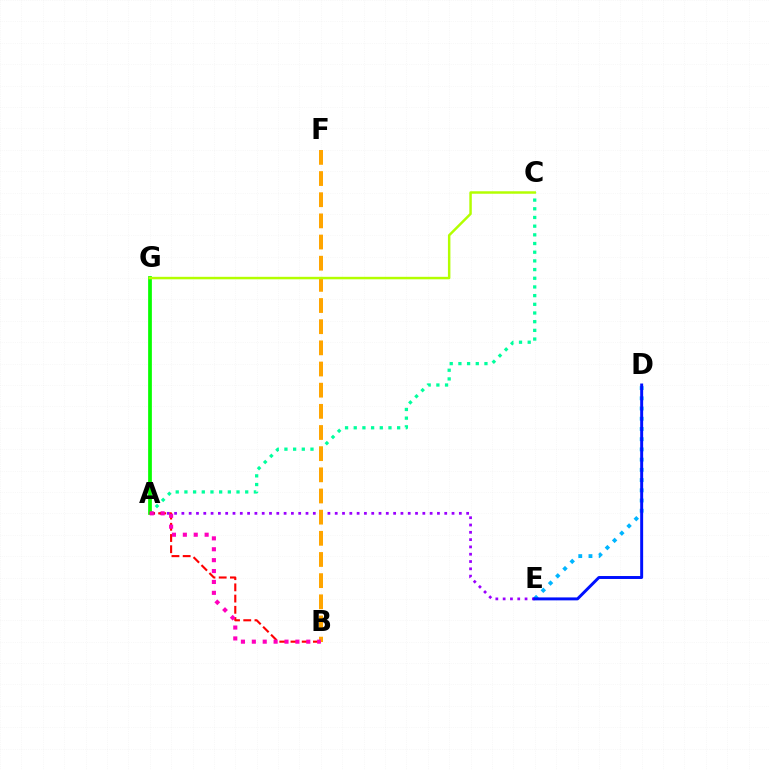{('A', 'C'): [{'color': '#00ff9d', 'line_style': 'dotted', 'thickness': 2.36}], ('D', 'E'): [{'color': '#00b5ff', 'line_style': 'dotted', 'thickness': 2.78}, {'color': '#0010ff', 'line_style': 'solid', 'thickness': 2.12}], ('A', 'E'): [{'color': '#9b00ff', 'line_style': 'dotted', 'thickness': 1.98}], ('A', 'G'): [{'color': '#08ff00', 'line_style': 'solid', 'thickness': 2.69}], ('A', 'B'): [{'color': '#ff0000', 'line_style': 'dashed', 'thickness': 1.52}, {'color': '#ff00bd', 'line_style': 'dotted', 'thickness': 2.96}], ('B', 'F'): [{'color': '#ffa500', 'line_style': 'dashed', 'thickness': 2.87}], ('C', 'G'): [{'color': '#b3ff00', 'line_style': 'solid', 'thickness': 1.78}]}